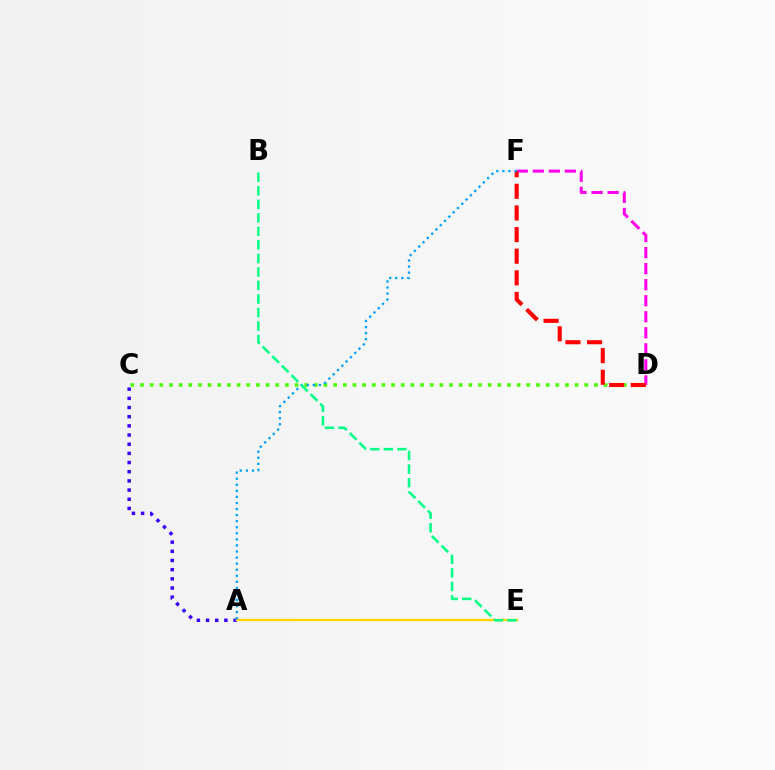{('C', 'D'): [{'color': '#4fff00', 'line_style': 'dotted', 'thickness': 2.62}], ('A', 'C'): [{'color': '#3700ff', 'line_style': 'dotted', 'thickness': 2.49}], ('D', 'F'): [{'color': '#ff00ed', 'line_style': 'dashed', 'thickness': 2.18}, {'color': '#ff0000', 'line_style': 'dashed', 'thickness': 2.94}], ('A', 'E'): [{'color': '#ffd500', 'line_style': 'solid', 'thickness': 1.7}], ('A', 'F'): [{'color': '#009eff', 'line_style': 'dotted', 'thickness': 1.65}], ('B', 'E'): [{'color': '#00ff86', 'line_style': 'dashed', 'thickness': 1.84}]}